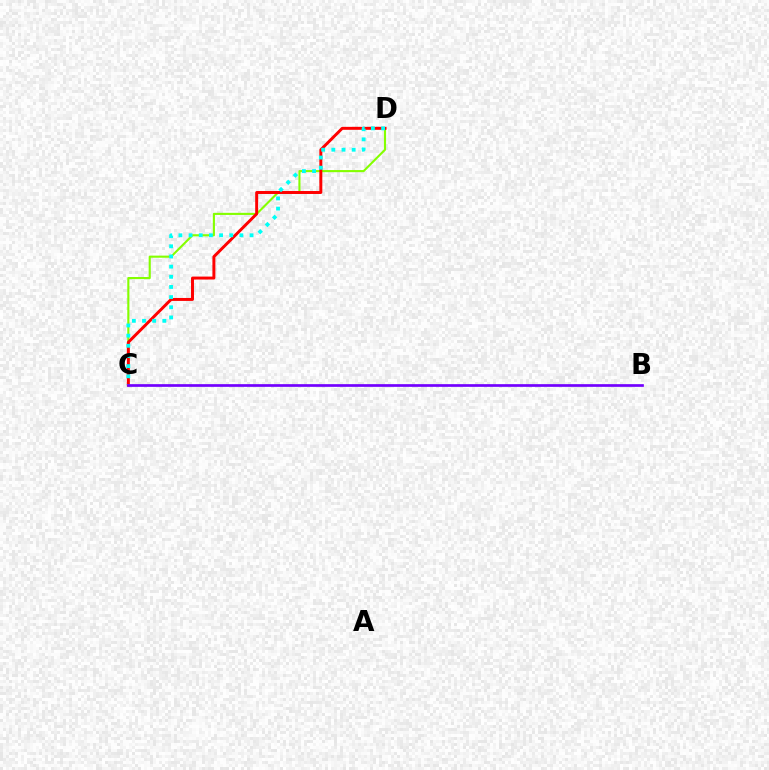{('C', 'D'): [{'color': '#84ff00', 'line_style': 'solid', 'thickness': 1.53}, {'color': '#ff0000', 'line_style': 'solid', 'thickness': 2.13}, {'color': '#00fff6', 'line_style': 'dotted', 'thickness': 2.76}], ('B', 'C'): [{'color': '#7200ff', 'line_style': 'solid', 'thickness': 1.94}]}